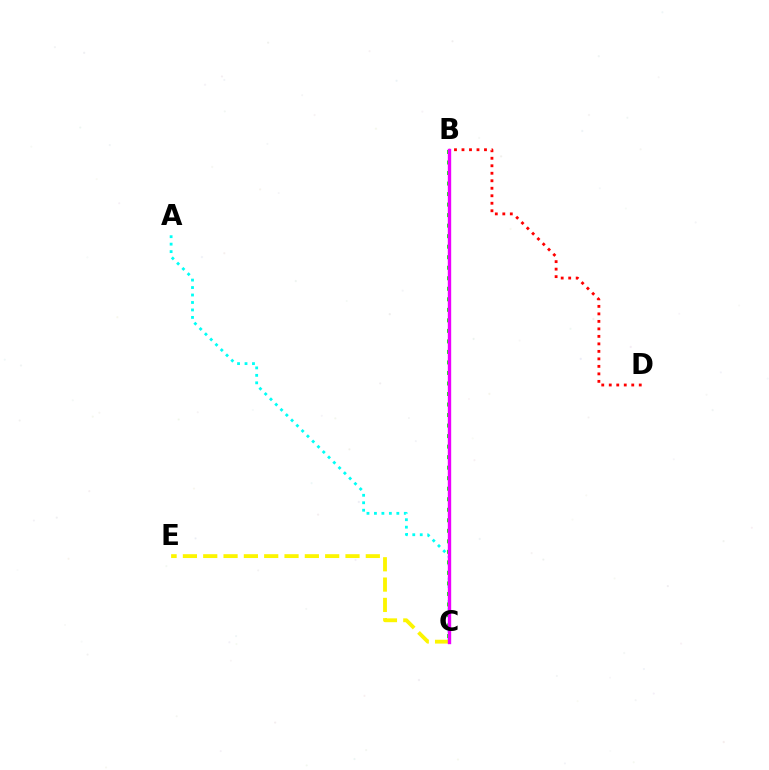{('A', 'C'): [{'color': '#00fff6', 'line_style': 'dotted', 'thickness': 2.03}], ('B', 'D'): [{'color': '#ff0000', 'line_style': 'dotted', 'thickness': 2.04}], ('B', 'C'): [{'color': '#0010ff', 'line_style': 'dotted', 'thickness': 2.0}, {'color': '#08ff00', 'line_style': 'dotted', 'thickness': 2.86}, {'color': '#ee00ff', 'line_style': 'solid', 'thickness': 2.43}], ('C', 'E'): [{'color': '#fcf500', 'line_style': 'dashed', 'thickness': 2.76}]}